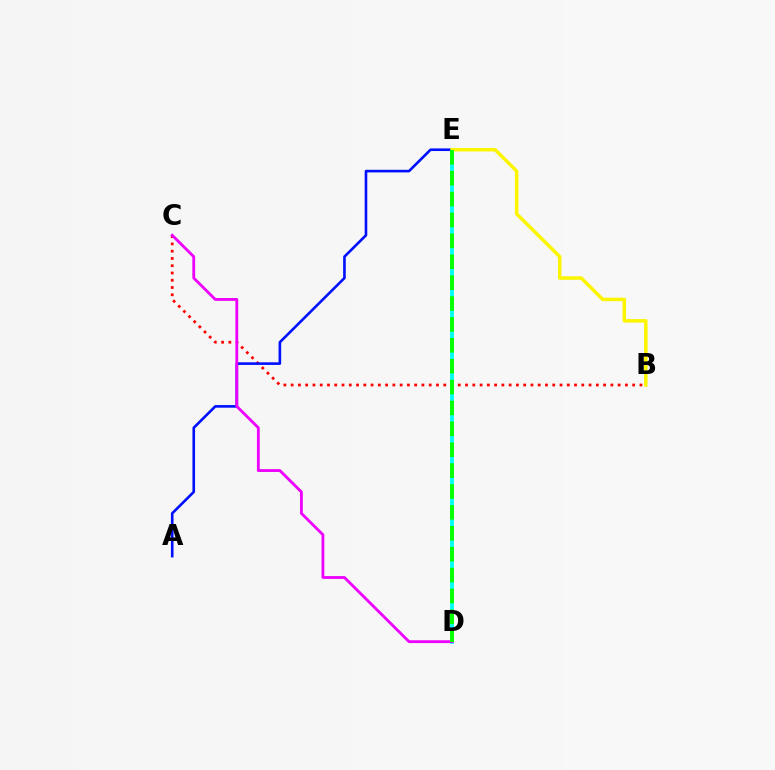{('B', 'C'): [{'color': '#ff0000', 'line_style': 'dotted', 'thickness': 1.97}], ('D', 'E'): [{'color': '#00fff6', 'line_style': 'solid', 'thickness': 2.77}, {'color': '#08ff00', 'line_style': 'dashed', 'thickness': 2.84}], ('A', 'E'): [{'color': '#0010ff', 'line_style': 'solid', 'thickness': 1.89}], ('C', 'D'): [{'color': '#ee00ff', 'line_style': 'solid', 'thickness': 2.03}], ('B', 'E'): [{'color': '#fcf500', 'line_style': 'solid', 'thickness': 2.51}]}